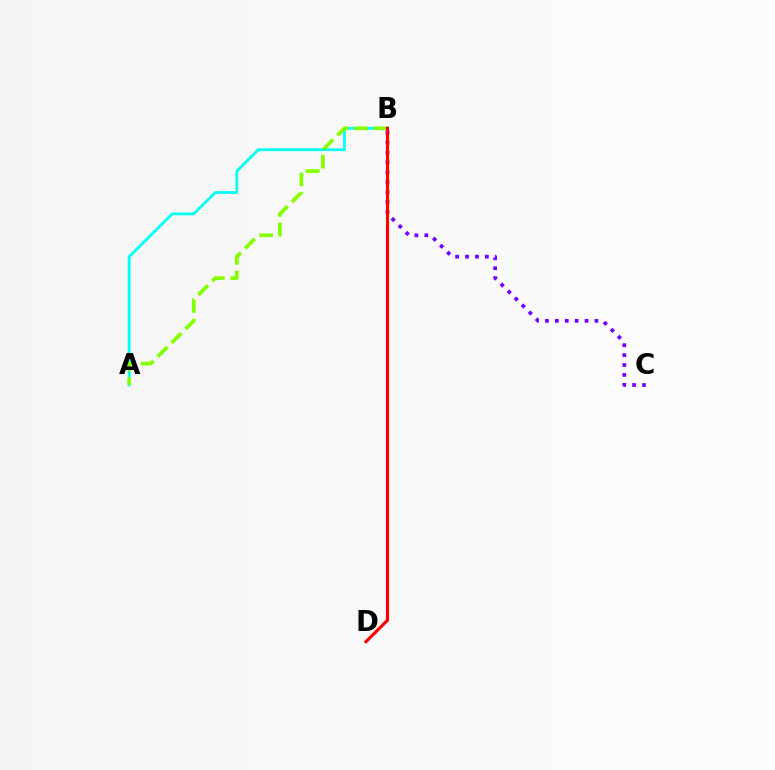{('A', 'B'): [{'color': '#00fff6', 'line_style': 'solid', 'thickness': 2.0}, {'color': '#84ff00', 'line_style': 'dashed', 'thickness': 2.67}], ('B', 'C'): [{'color': '#7200ff', 'line_style': 'dotted', 'thickness': 2.69}], ('B', 'D'): [{'color': '#ff0000', 'line_style': 'solid', 'thickness': 2.26}]}